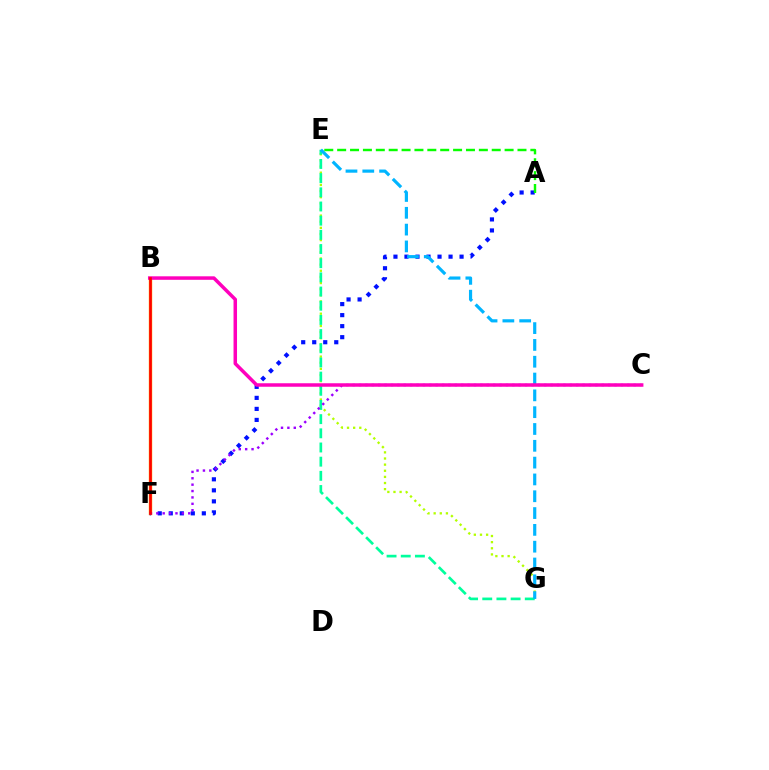{('E', 'G'): [{'color': '#b3ff00', 'line_style': 'dotted', 'thickness': 1.67}, {'color': '#00ff9d', 'line_style': 'dashed', 'thickness': 1.93}, {'color': '#00b5ff', 'line_style': 'dashed', 'thickness': 2.28}], ('B', 'F'): [{'color': '#ffa500', 'line_style': 'solid', 'thickness': 2.45}, {'color': '#ff0000', 'line_style': 'solid', 'thickness': 1.88}], ('A', 'F'): [{'color': '#0010ff', 'line_style': 'dotted', 'thickness': 2.99}], ('C', 'F'): [{'color': '#9b00ff', 'line_style': 'dotted', 'thickness': 1.74}], ('B', 'C'): [{'color': '#ff00bd', 'line_style': 'solid', 'thickness': 2.52}], ('A', 'E'): [{'color': '#08ff00', 'line_style': 'dashed', 'thickness': 1.75}]}